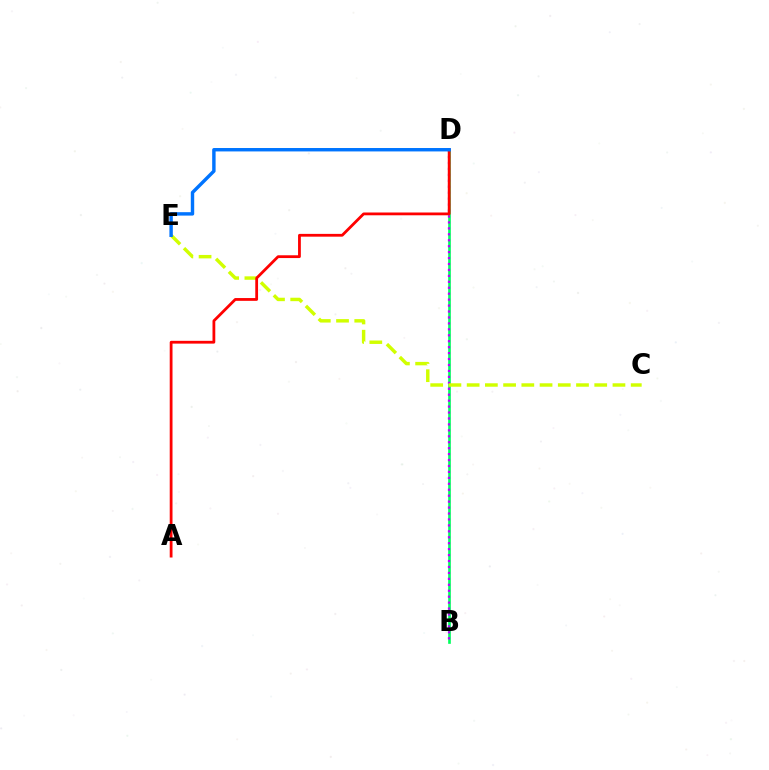{('B', 'D'): [{'color': '#00ff5c', 'line_style': 'solid', 'thickness': 1.92}, {'color': '#b900ff', 'line_style': 'dotted', 'thickness': 1.61}], ('C', 'E'): [{'color': '#d1ff00', 'line_style': 'dashed', 'thickness': 2.48}], ('A', 'D'): [{'color': '#ff0000', 'line_style': 'solid', 'thickness': 2.01}], ('D', 'E'): [{'color': '#0074ff', 'line_style': 'solid', 'thickness': 2.46}]}